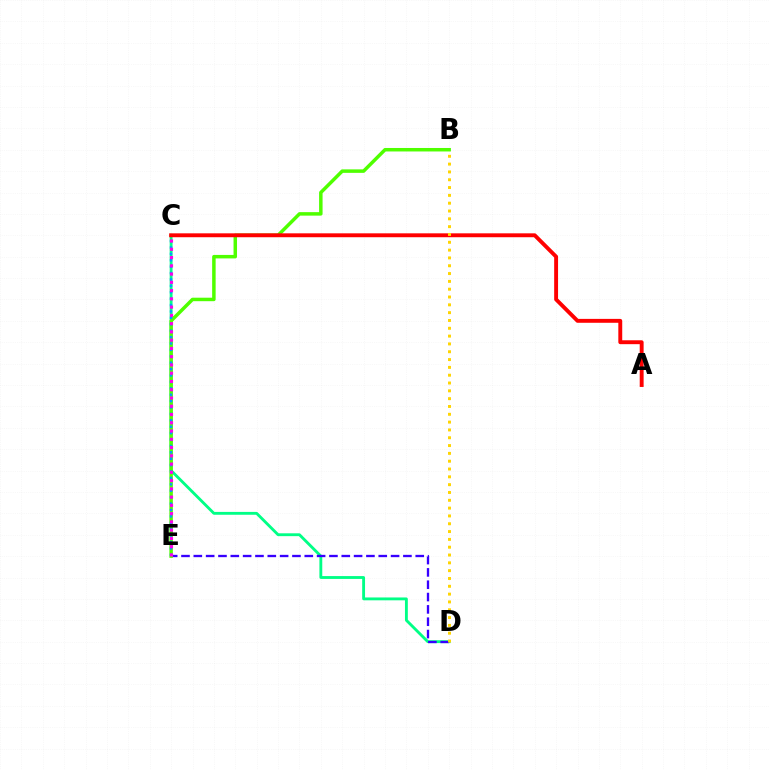{('C', 'D'): [{'color': '#00ff86', 'line_style': 'solid', 'thickness': 2.05}], ('D', 'E'): [{'color': '#3700ff', 'line_style': 'dashed', 'thickness': 1.67}], ('B', 'E'): [{'color': '#4fff00', 'line_style': 'solid', 'thickness': 2.51}], ('C', 'E'): [{'color': '#009eff', 'line_style': 'dotted', 'thickness': 1.74}, {'color': '#ff00ed', 'line_style': 'dotted', 'thickness': 2.24}], ('A', 'C'): [{'color': '#ff0000', 'line_style': 'solid', 'thickness': 2.81}], ('B', 'D'): [{'color': '#ffd500', 'line_style': 'dotted', 'thickness': 2.12}]}